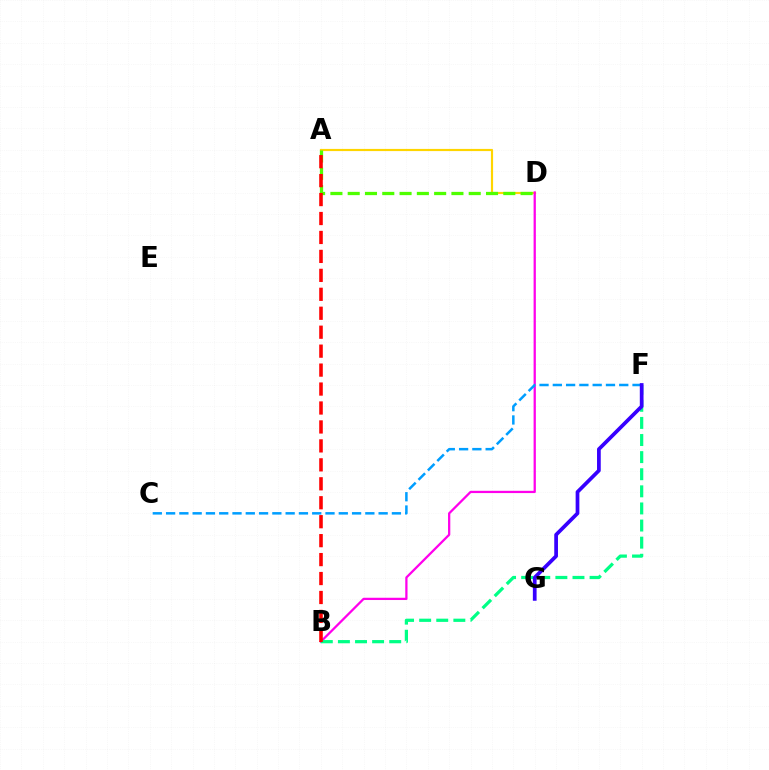{('A', 'D'): [{'color': '#ffd500', 'line_style': 'solid', 'thickness': 1.57}, {'color': '#4fff00', 'line_style': 'dashed', 'thickness': 2.35}], ('B', 'D'): [{'color': '#ff00ed', 'line_style': 'solid', 'thickness': 1.63}], ('C', 'F'): [{'color': '#009eff', 'line_style': 'dashed', 'thickness': 1.8}], ('B', 'F'): [{'color': '#00ff86', 'line_style': 'dashed', 'thickness': 2.32}], ('A', 'B'): [{'color': '#ff0000', 'line_style': 'dashed', 'thickness': 2.57}], ('F', 'G'): [{'color': '#3700ff', 'line_style': 'solid', 'thickness': 2.68}]}